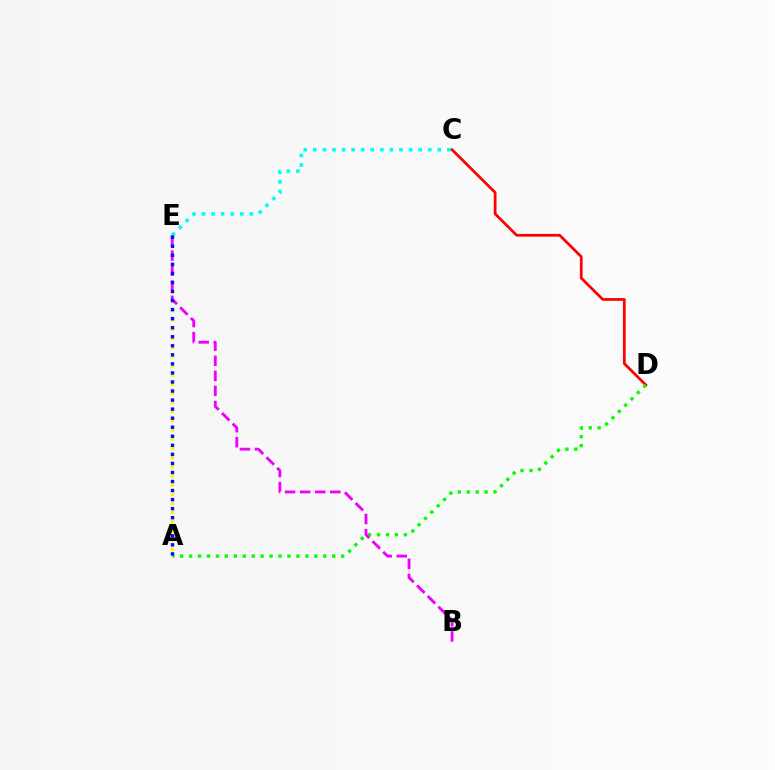{('C', 'E'): [{'color': '#00fff6', 'line_style': 'dotted', 'thickness': 2.6}], ('C', 'D'): [{'color': '#ff0000', 'line_style': 'solid', 'thickness': 1.97}], ('A', 'D'): [{'color': '#08ff00', 'line_style': 'dotted', 'thickness': 2.43}], ('A', 'E'): [{'color': '#fcf500', 'line_style': 'dotted', 'thickness': 2.49}, {'color': '#0010ff', 'line_style': 'dotted', 'thickness': 2.46}], ('B', 'E'): [{'color': '#ee00ff', 'line_style': 'dashed', 'thickness': 2.05}]}